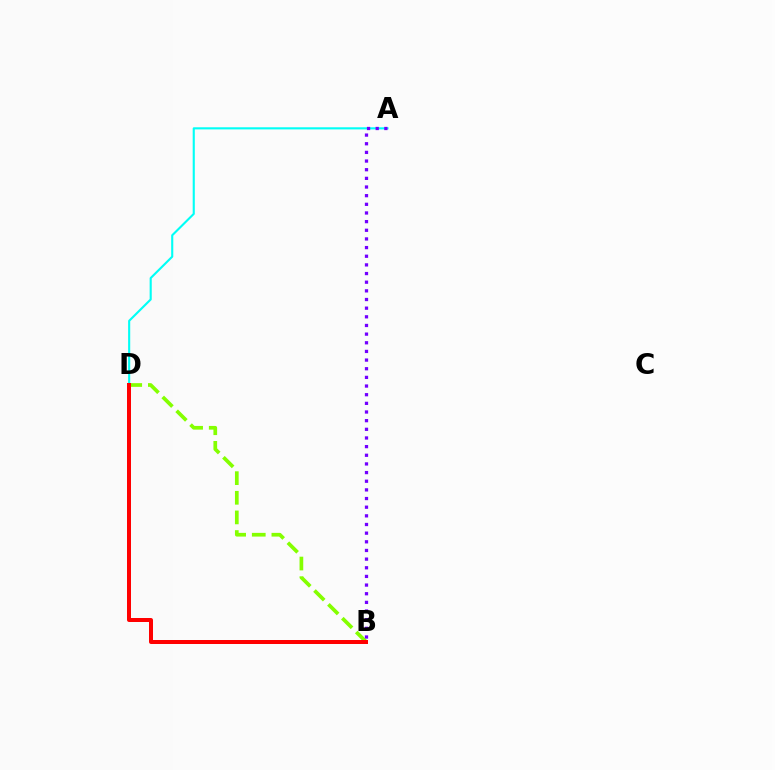{('B', 'D'): [{'color': '#84ff00', 'line_style': 'dashed', 'thickness': 2.67}, {'color': '#ff0000', 'line_style': 'solid', 'thickness': 2.88}], ('A', 'D'): [{'color': '#00fff6', 'line_style': 'solid', 'thickness': 1.52}], ('A', 'B'): [{'color': '#7200ff', 'line_style': 'dotted', 'thickness': 2.35}]}